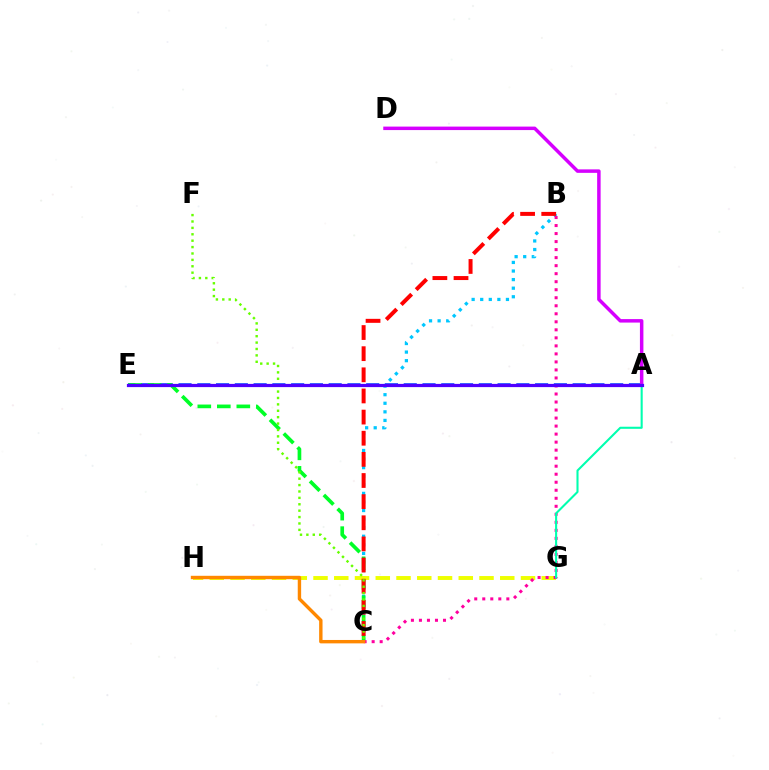{('B', 'C'): [{'color': '#00c7ff', 'line_style': 'dotted', 'thickness': 2.33}, {'color': '#ff00a0', 'line_style': 'dotted', 'thickness': 2.18}, {'color': '#ff0000', 'line_style': 'dashed', 'thickness': 2.87}], ('A', 'E'): [{'color': '#003fff', 'line_style': 'dashed', 'thickness': 2.55}, {'color': '#4f00ff', 'line_style': 'solid', 'thickness': 2.31}], ('A', 'D'): [{'color': '#d600ff', 'line_style': 'solid', 'thickness': 2.5}], ('C', 'E'): [{'color': '#00ff27', 'line_style': 'dashed', 'thickness': 2.65}], ('G', 'H'): [{'color': '#eeff00', 'line_style': 'dashed', 'thickness': 2.82}], ('A', 'G'): [{'color': '#00ffaf', 'line_style': 'solid', 'thickness': 1.5}], ('C', 'F'): [{'color': '#66ff00', 'line_style': 'dotted', 'thickness': 1.74}], ('C', 'H'): [{'color': '#ff8800', 'line_style': 'solid', 'thickness': 2.44}]}